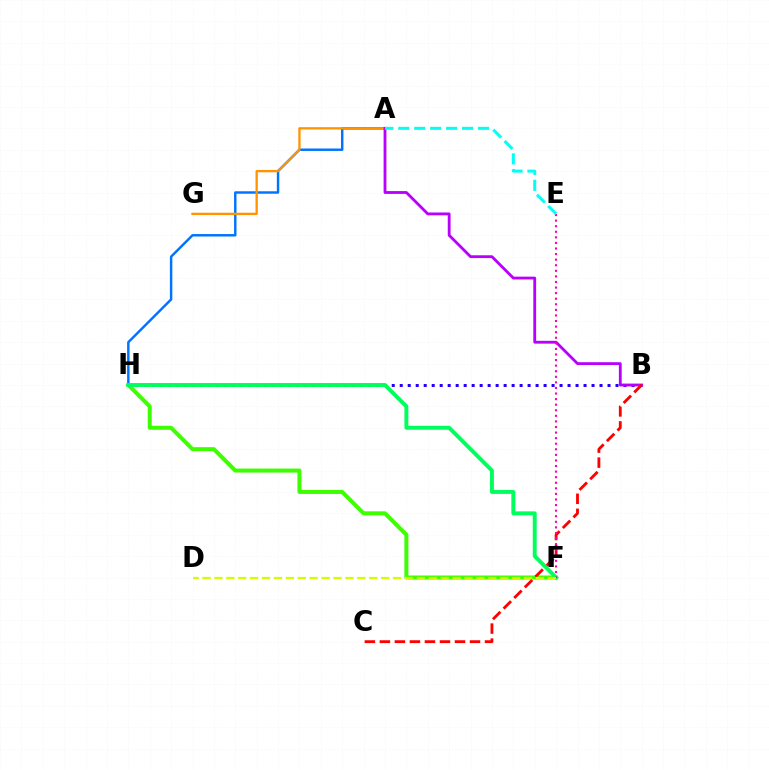{('F', 'H'): [{'color': '#3dff00', 'line_style': 'solid', 'thickness': 2.89}, {'color': '#00ff5c', 'line_style': 'solid', 'thickness': 2.83}], ('A', 'H'): [{'color': '#0074ff', 'line_style': 'solid', 'thickness': 1.76}], ('B', 'H'): [{'color': '#2500ff', 'line_style': 'dotted', 'thickness': 2.17}], ('A', 'G'): [{'color': '#ff9400', 'line_style': 'solid', 'thickness': 1.67}], ('A', 'B'): [{'color': '#b900ff', 'line_style': 'solid', 'thickness': 2.03}], ('B', 'C'): [{'color': '#ff0000', 'line_style': 'dashed', 'thickness': 2.04}], ('E', 'F'): [{'color': '#ff00ac', 'line_style': 'dotted', 'thickness': 1.52}], ('A', 'E'): [{'color': '#00fff6', 'line_style': 'dashed', 'thickness': 2.17}], ('D', 'F'): [{'color': '#d1ff00', 'line_style': 'dashed', 'thickness': 1.62}]}